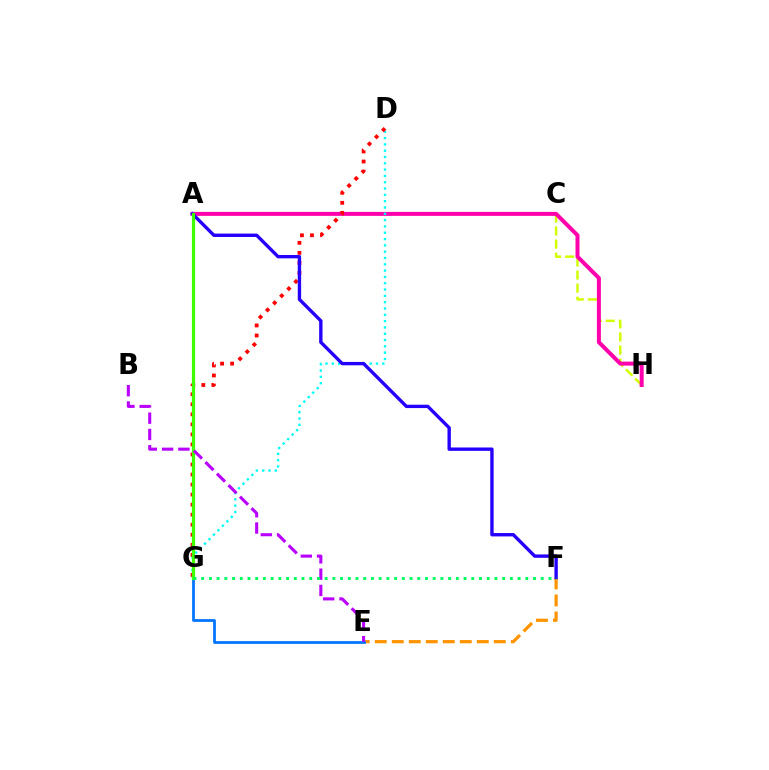{('E', 'F'): [{'color': '#ff9400', 'line_style': 'dashed', 'thickness': 2.31}], ('E', 'G'): [{'color': '#0074ff', 'line_style': 'solid', 'thickness': 1.98}], ('C', 'H'): [{'color': '#d1ff00', 'line_style': 'dashed', 'thickness': 1.78}], ('A', 'H'): [{'color': '#ff00ac', 'line_style': 'solid', 'thickness': 2.87}], ('D', 'G'): [{'color': '#00fff6', 'line_style': 'dotted', 'thickness': 1.72}, {'color': '#ff0000', 'line_style': 'dotted', 'thickness': 2.73}], ('A', 'F'): [{'color': '#2500ff', 'line_style': 'solid', 'thickness': 2.43}], ('A', 'G'): [{'color': '#3dff00', 'line_style': 'solid', 'thickness': 2.31}], ('B', 'E'): [{'color': '#b900ff', 'line_style': 'dashed', 'thickness': 2.21}], ('F', 'G'): [{'color': '#00ff5c', 'line_style': 'dotted', 'thickness': 2.1}]}